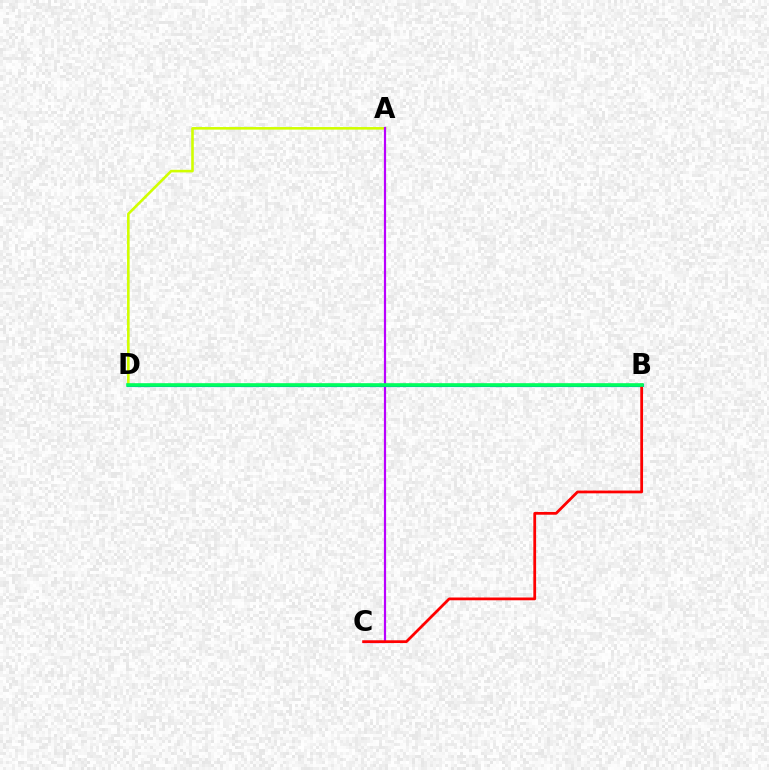{('A', 'D'): [{'color': '#d1ff00', 'line_style': 'solid', 'thickness': 1.87}], ('A', 'C'): [{'color': '#b900ff', 'line_style': 'solid', 'thickness': 1.58}], ('B', 'D'): [{'color': '#0074ff', 'line_style': 'solid', 'thickness': 2.25}, {'color': '#00ff5c', 'line_style': 'solid', 'thickness': 2.6}], ('B', 'C'): [{'color': '#ff0000', 'line_style': 'solid', 'thickness': 1.99}]}